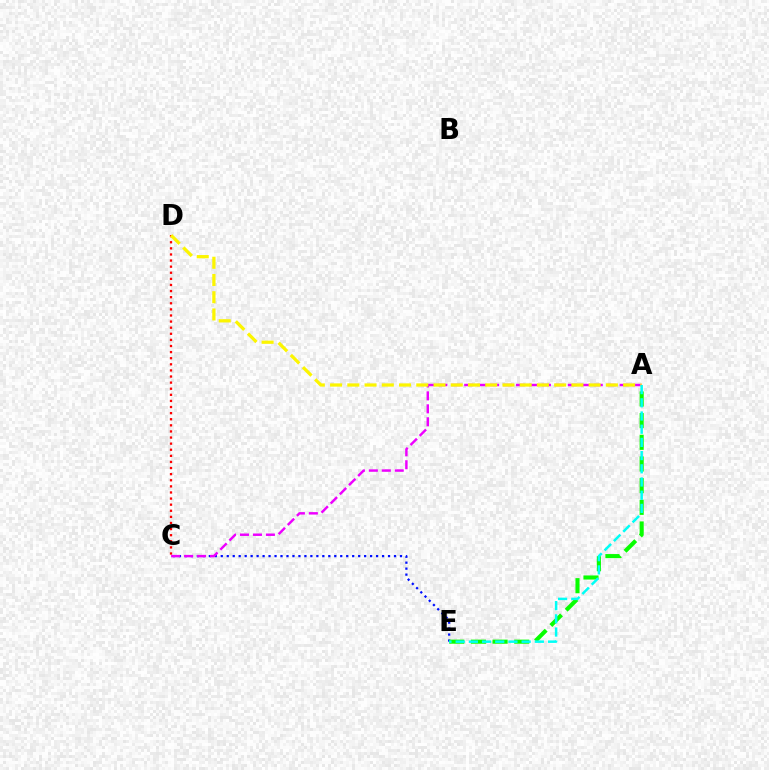{('C', 'E'): [{'color': '#0010ff', 'line_style': 'dotted', 'thickness': 1.62}], ('C', 'D'): [{'color': '#ff0000', 'line_style': 'dotted', 'thickness': 1.66}], ('A', 'E'): [{'color': '#08ff00', 'line_style': 'dashed', 'thickness': 2.94}, {'color': '#00fff6', 'line_style': 'dashed', 'thickness': 1.79}], ('A', 'C'): [{'color': '#ee00ff', 'line_style': 'dashed', 'thickness': 1.76}], ('A', 'D'): [{'color': '#fcf500', 'line_style': 'dashed', 'thickness': 2.34}]}